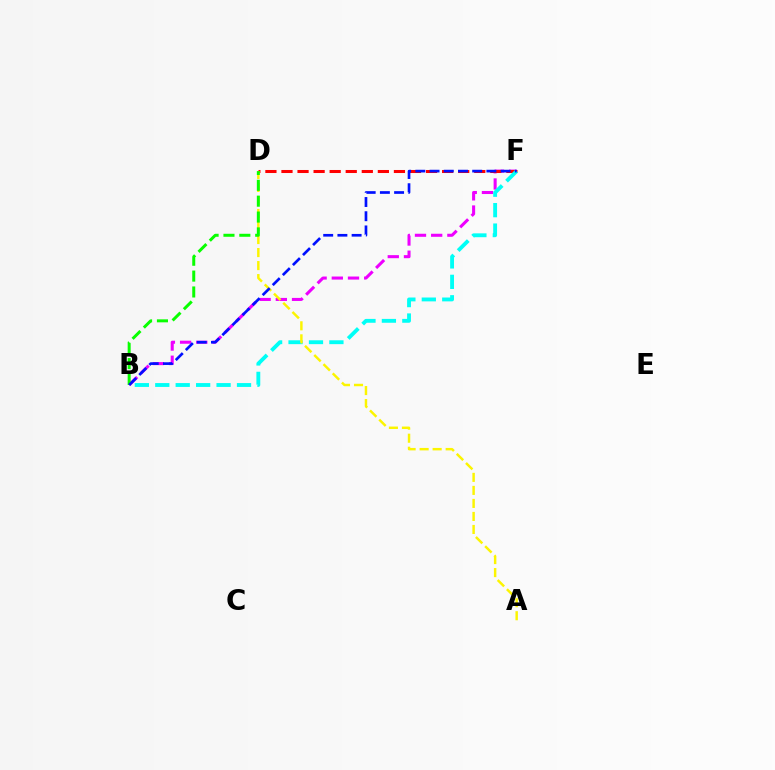{('B', 'F'): [{'color': '#ee00ff', 'line_style': 'dashed', 'thickness': 2.2}, {'color': '#00fff6', 'line_style': 'dashed', 'thickness': 2.78}, {'color': '#0010ff', 'line_style': 'dashed', 'thickness': 1.93}], ('D', 'F'): [{'color': '#ff0000', 'line_style': 'dashed', 'thickness': 2.18}], ('A', 'D'): [{'color': '#fcf500', 'line_style': 'dashed', 'thickness': 1.77}], ('B', 'D'): [{'color': '#08ff00', 'line_style': 'dashed', 'thickness': 2.16}]}